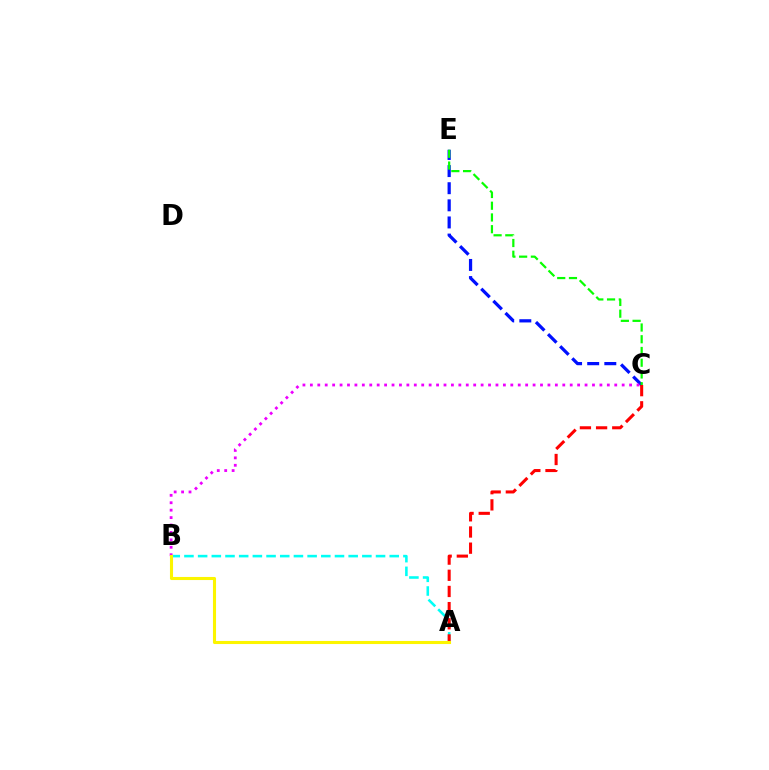{('A', 'B'): [{'color': '#00fff6', 'line_style': 'dashed', 'thickness': 1.86}, {'color': '#fcf500', 'line_style': 'solid', 'thickness': 2.22}], ('C', 'E'): [{'color': '#0010ff', 'line_style': 'dashed', 'thickness': 2.33}, {'color': '#08ff00', 'line_style': 'dashed', 'thickness': 1.59}], ('B', 'C'): [{'color': '#ee00ff', 'line_style': 'dotted', 'thickness': 2.02}], ('A', 'C'): [{'color': '#ff0000', 'line_style': 'dashed', 'thickness': 2.2}]}